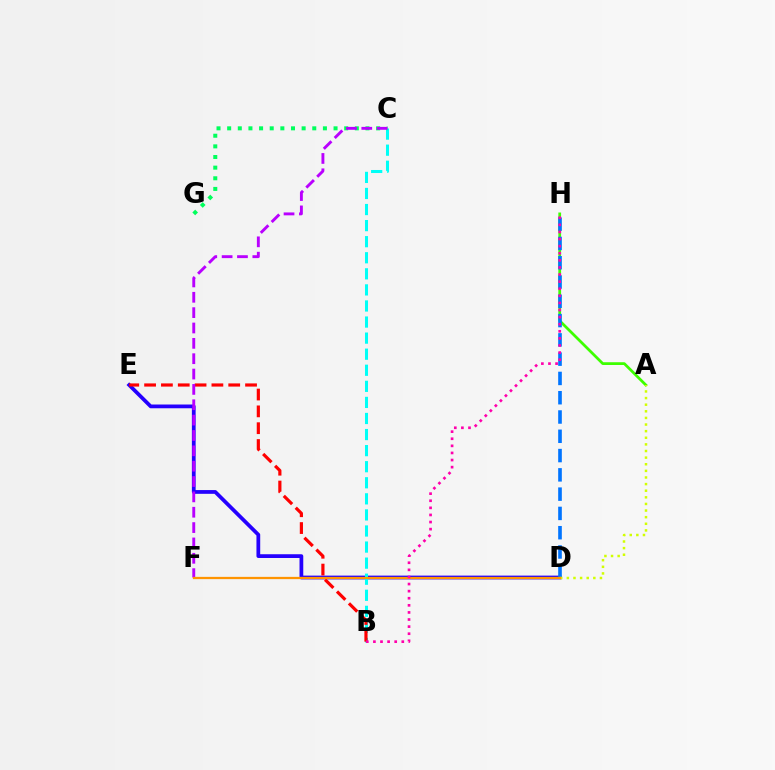{('A', 'H'): [{'color': '#3dff00', 'line_style': 'solid', 'thickness': 1.99}], ('D', 'E'): [{'color': '#2500ff', 'line_style': 'solid', 'thickness': 2.7}], ('D', 'H'): [{'color': '#0074ff', 'line_style': 'dashed', 'thickness': 2.62}], ('B', 'C'): [{'color': '#00fff6', 'line_style': 'dashed', 'thickness': 2.18}], ('B', 'E'): [{'color': '#ff0000', 'line_style': 'dashed', 'thickness': 2.29}], ('A', 'D'): [{'color': '#d1ff00', 'line_style': 'dotted', 'thickness': 1.8}], ('C', 'G'): [{'color': '#00ff5c', 'line_style': 'dotted', 'thickness': 2.89}], ('C', 'F'): [{'color': '#b900ff', 'line_style': 'dashed', 'thickness': 2.09}], ('D', 'F'): [{'color': '#ff9400', 'line_style': 'solid', 'thickness': 1.63}], ('B', 'H'): [{'color': '#ff00ac', 'line_style': 'dotted', 'thickness': 1.93}]}